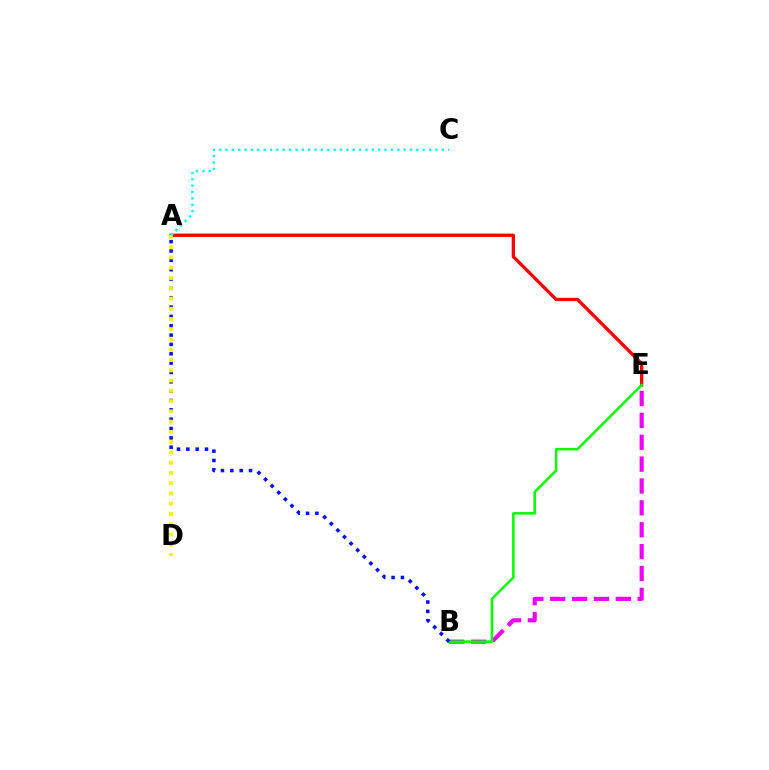{('B', 'E'): [{'color': '#ee00ff', 'line_style': 'dashed', 'thickness': 2.97}, {'color': '#08ff00', 'line_style': 'solid', 'thickness': 1.82}], ('A', 'E'): [{'color': '#ff0000', 'line_style': 'solid', 'thickness': 2.37}], ('A', 'B'): [{'color': '#0010ff', 'line_style': 'dotted', 'thickness': 2.54}], ('A', 'D'): [{'color': '#fcf500', 'line_style': 'dotted', 'thickness': 2.79}], ('A', 'C'): [{'color': '#00fff6', 'line_style': 'dotted', 'thickness': 1.73}]}